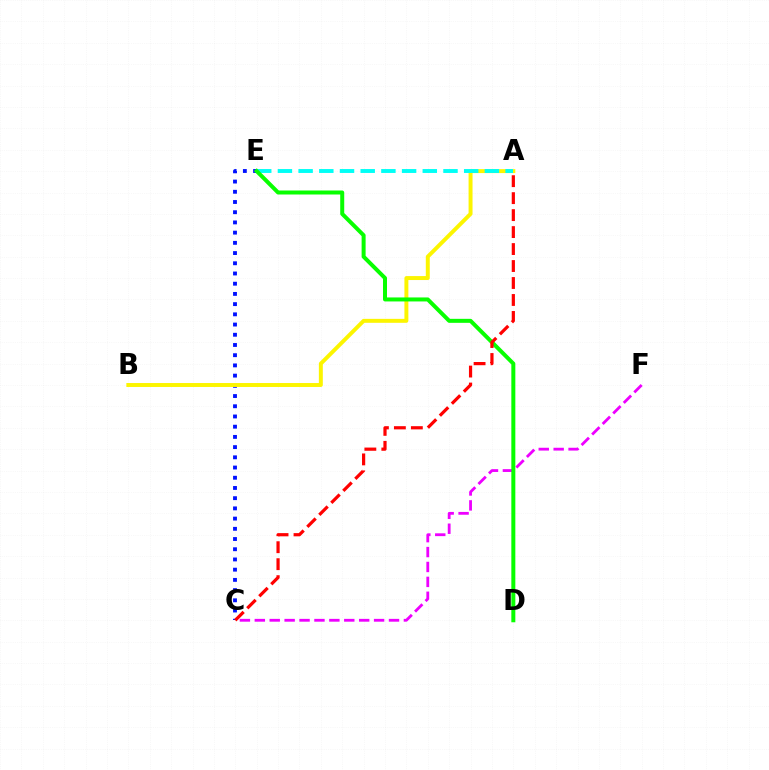{('C', 'E'): [{'color': '#0010ff', 'line_style': 'dotted', 'thickness': 2.77}], ('C', 'F'): [{'color': '#ee00ff', 'line_style': 'dashed', 'thickness': 2.03}], ('A', 'B'): [{'color': '#fcf500', 'line_style': 'solid', 'thickness': 2.84}], ('A', 'E'): [{'color': '#00fff6', 'line_style': 'dashed', 'thickness': 2.81}], ('D', 'E'): [{'color': '#08ff00', 'line_style': 'solid', 'thickness': 2.88}], ('A', 'C'): [{'color': '#ff0000', 'line_style': 'dashed', 'thickness': 2.31}]}